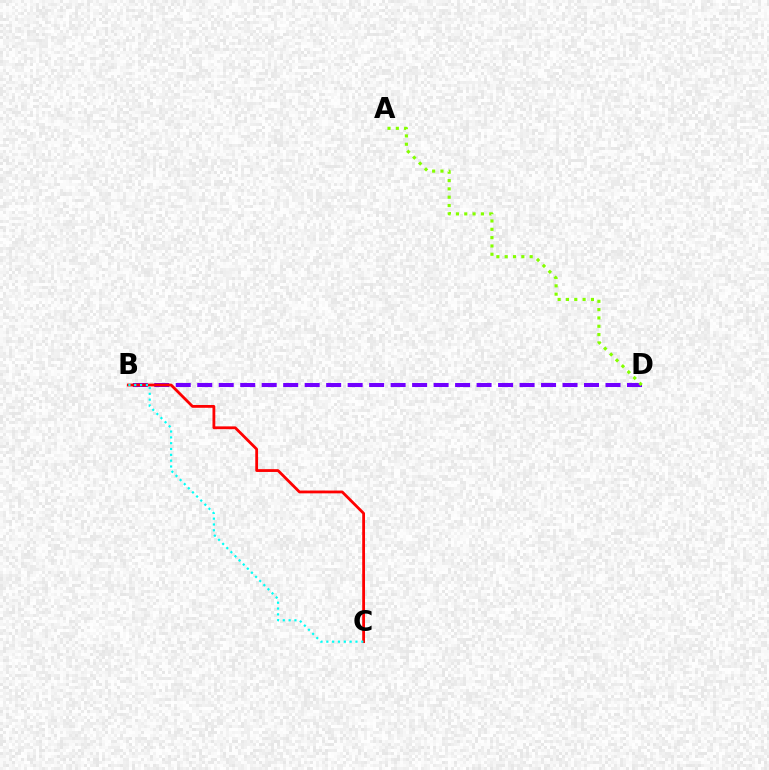{('B', 'D'): [{'color': '#7200ff', 'line_style': 'dashed', 'thickness': 2.92}], ('A', 'D'): [{'color': '#84ff00', 'line_style': 'dotted', 'thickness': 2.26}], ('B', 'C'): [{'color': '#ff0000', 'line_style': 'solid', 'thickness': 2.01}, {'color': '#00fff6', 'line_style': 'dotted', 'thickness': 1.58}]}